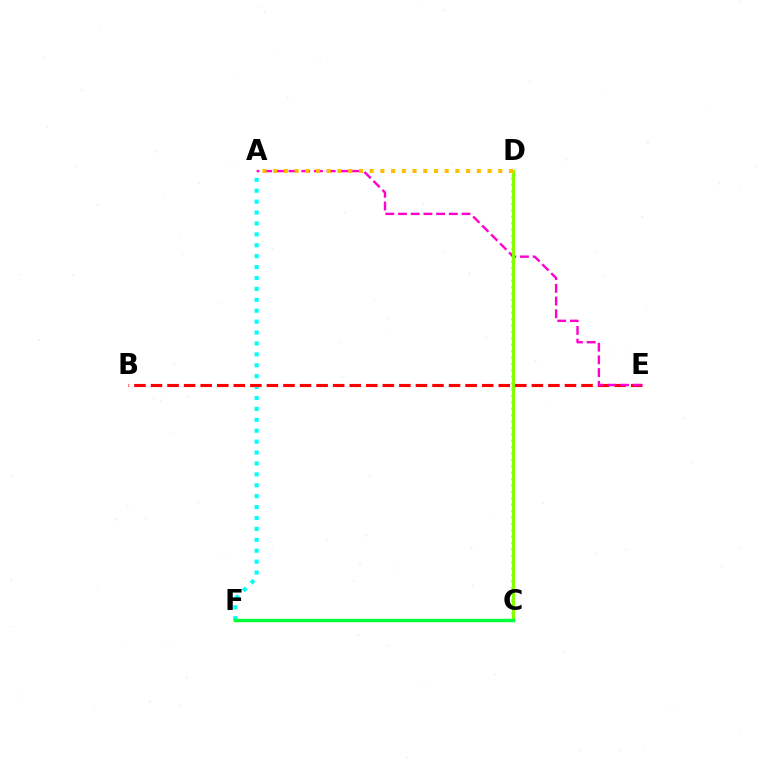{('A', 'F'): [{'color': '#00fff6', 'line_style': 'dotted', 'thickness': 2.96}], ('B', 'E'): [{'color': '#ff0000', 'line_style': 'dashed', 'thickness': 2.25}], ('C', 'D'): [{'color': '#004bff', 'line_style': 'dashed', 'thickness': 1.88}, {'color': '#7200ff', 'line_style': 'dotted', 'thickness': 1.74}, {'color': '#84ff00', 'line_style': 'solid', 'thickness': 2.24}], ('A', 'E'): [{'color': '#ff00cf', 'line_style': 'dashed', 'thickness': 1.73}], ('A', 'D'): [{'color': '#ffbd00', 'line_style': 'dotted', 'thickness': 2.91}], ('C', 'F'): [{'color': '#00ff39', 'line_style': 'solid', 'thickness': 2.44}]}